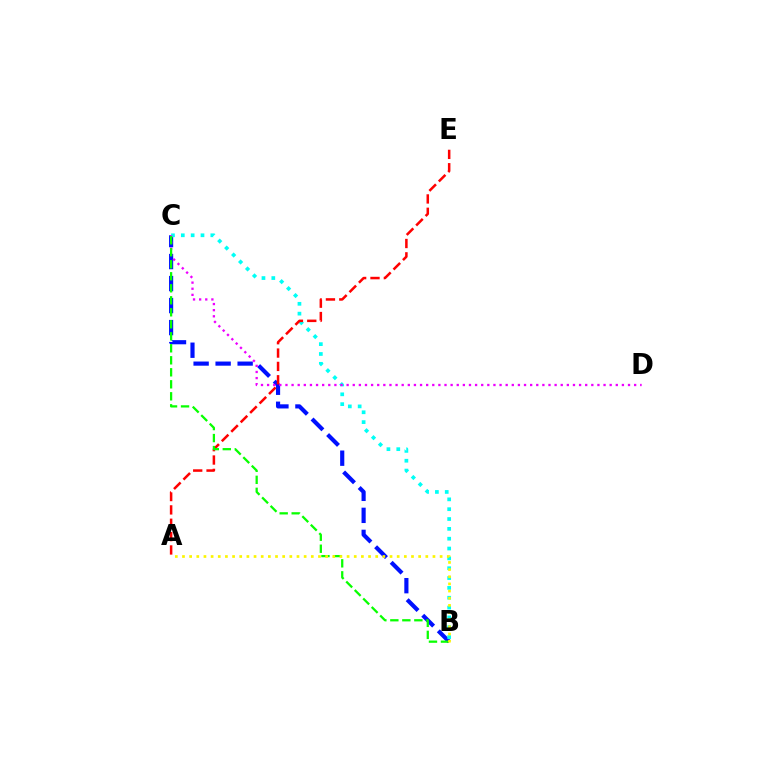{('B', 'C'): [{'color': '#0010ff', 'line_style': 'dashed', 'thickness': 2.99}, {'color': '#00fff6', 'line_style': 'dotted', 'thickness': 2.67}, {'color': '#08ff00', 'line_style': 'dashed', 'thickness': 1.63}], ('A', 'E'): [{'color': '#ff0000', 'line_style': 'dashed', 'thickness': 1.81}], ('C', 'D'): [{'color': '#ee00ff', 'line_style': 'dotted', 'thickness': 1.66}], ('A', 'B'): [{'color': '#fcf500', 'line_style': 'dotted', 'thickness': 1.94}]}